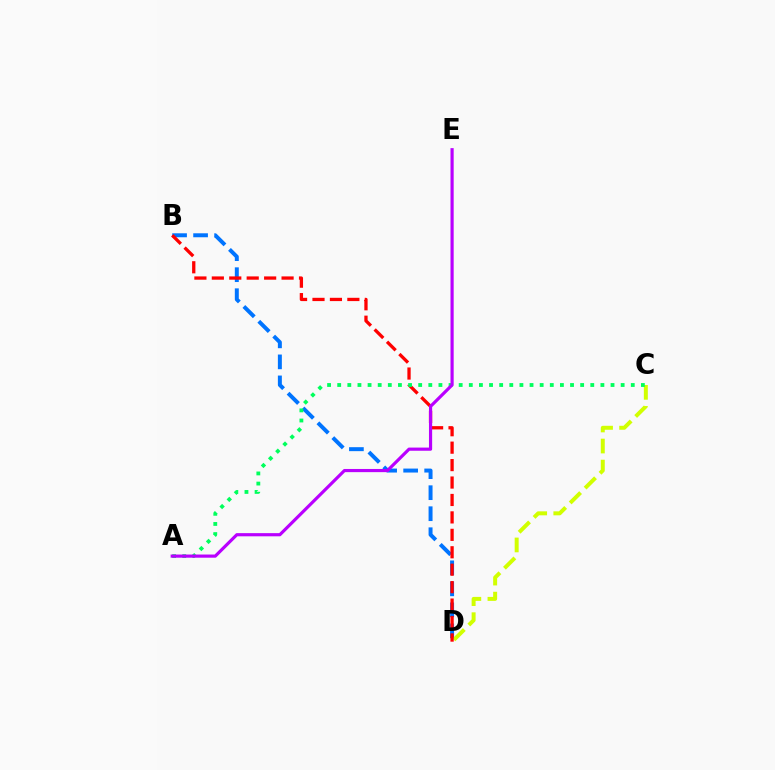{('B', 'D'): [{'color': '#0074ff', 'line_style': 'dashed', 'thickness': 2.86}, {'color': '#ff0000', 'line_style': 'dashed', 'thickness': 2.37}], ('C', 'D'): [{'color': '#d1ff00', 'line_style': 'dashed', 'thickness': 2.86}], ('A', 'C'): [{'color': '#00ff5c', 'line_style': 'dotted', 'thickness': 2.75}], ('A', 'E'): [{'color': '#b900ff', 'line_style': 'solid', 'thickness': 2.28}]}